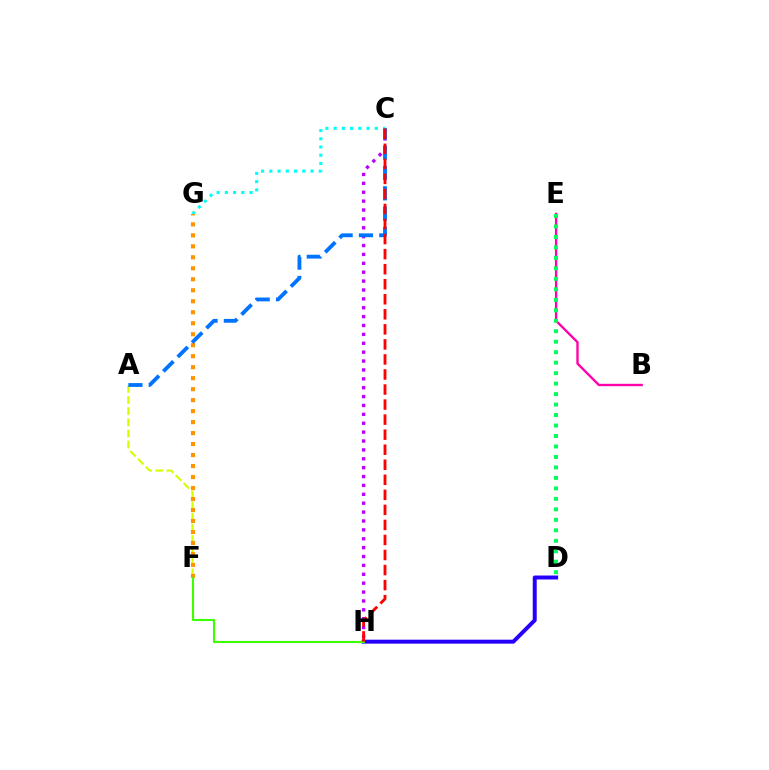{('C', 'H'): [{'color': '#b900ff', 'line_style': 'dotted', 'thickness': 2.41}, {'color': '#ff0000', 'line_style': 'dashed', 'thickness': 2.04}], ('B', 'E'): [{'color': '#ff00ac', 'line_style': 'solid', 'thickness': 1.7}], ('D', 'E'): [{'color': '#00ff5c', 'line_style': 'dotted', 'thickness': 2.85}], ('A', 'F'): [{'color': '#d1ff00', 'line_style': 'dashed', 'thickness': 1.51}], ('C', 'G'): [{'color': '#00fff6', 'line_style': 'dotted', 'thickness': 2.24}], ('F', 'G'): [{'color': '#ff9400', 'line_style': 'dotted', 'thickness': 2.99}], ('A', 'C'): [{'color': '#0074ff', 'line_style': 'dashed', 'thickness': 2.76}], ('D', 'H'): [{'color': '#2500ff', 'line_style': 'solid', 'thickness': 2.86}], ('F', 'H'): [{'color': '#3dff00', 'line_style': 'solid', 'thickness': 1.51}]}